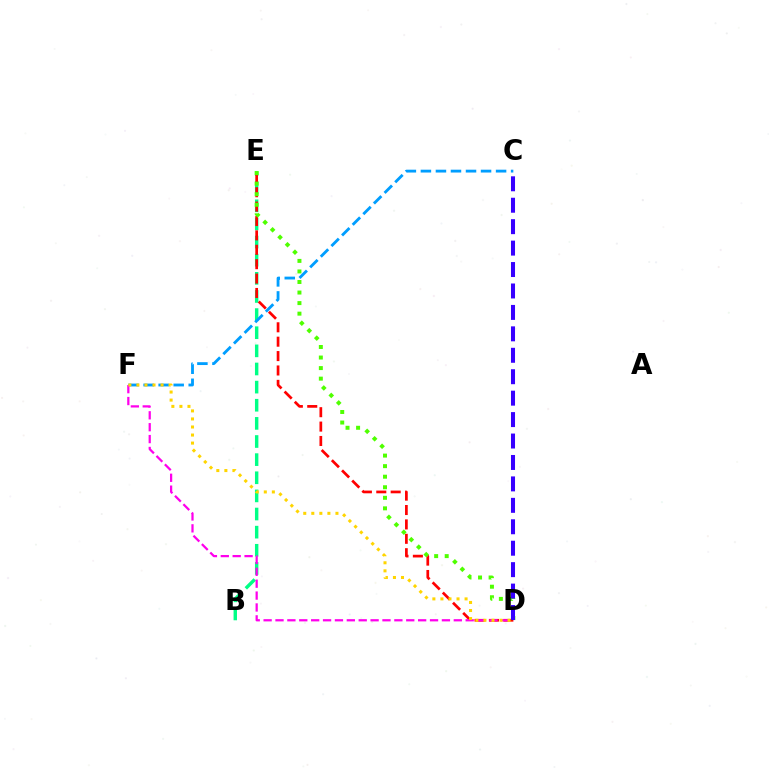{('B', 'E'): [{'color': '#00ff86', 'line_style': 'dashed', 'thickness': 2.46}], ('C', 'F'): [{'color': '#009eff', 'line_style': 'dashed', 'thickness': 2.04}], ('D', 'E'): [{'color': '#ff0000', 'line_style': 'dashed', 'thickness': 1.96}, {'color': '#4fff00', 'line_style': 'dotted', 'thickness': 2.87}], ('D', 'F'): [{'color': '#ff00ed', 'line_style': 'dashed', 'thickness': 1.61}, {'color': '#ffd500', 'line_style': 'dotted', 'thickness': 2.19}], ('C', 'D'): [{'color': '#3700ff', 'line_style': 'dashed', 'thickness': 2.91}]}